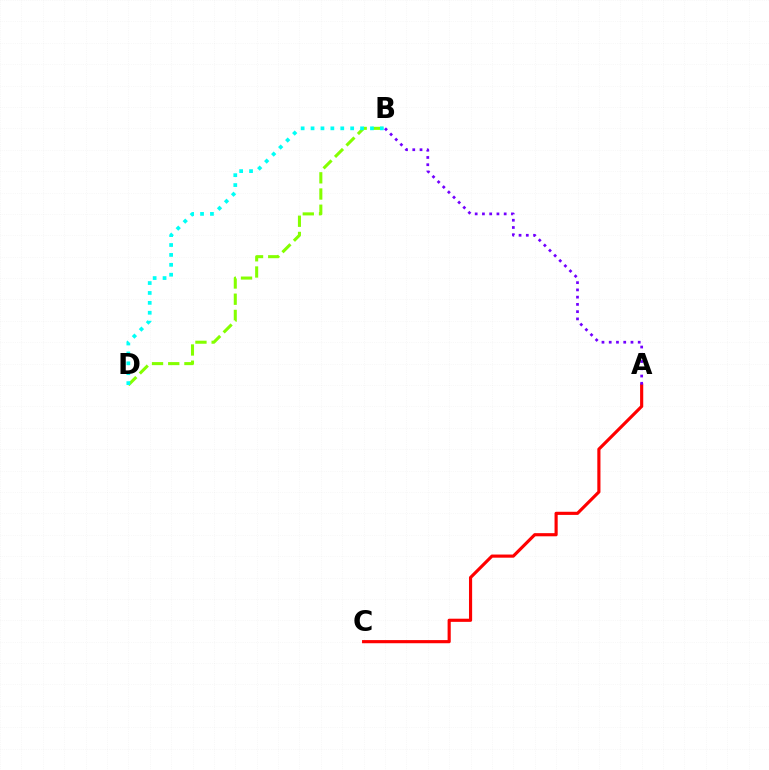{('B', 'D'): [{'color': '#84ff00', 'line_style': 'dashed', 'thickness': 2.2}, {'color': '#00fff6', 'line_style': 'dotted', 'thickness': 2.69}], ('A', 'C'): [{'color': '#ff0000', 'line_style': 'solid', 'thickness': 2.26}], ('A', 'B'): [{'color': '#7200ff', 'line_style': 'dotted', 'thickness': 1.97}]}